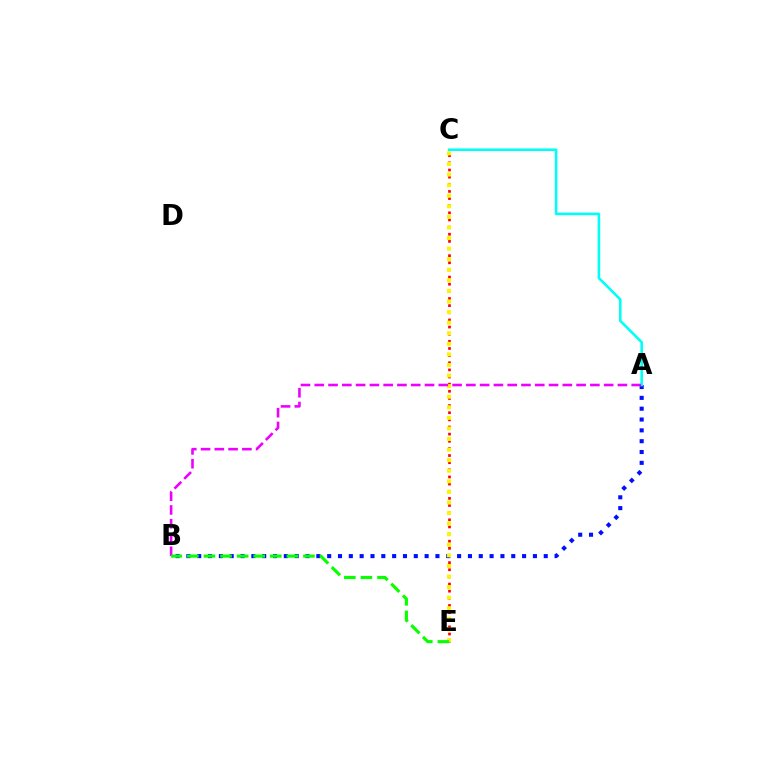{('A', 'B'): [{'color': '#0010ff', 'line_style': 'dotted', 'thickness': 2.94}, {'color': '#ee00ff', 'line_style': 'dashed', 'thickness': 1.87}], ('A', 'C'): [{'color': '#00fff6', 'line_style': 'solid', 'thickness': 1.86}], ('C', 'E'): [{'color': '#ff0000', 'line_style': 'dotted', 'thickness': 1.94}, {'color': '#fcf500', 'line_style': 'dotted', 'thickness': 2.87}], ('B', 'E'): [{'color': '#08ff00', 'line_style': 'dashed', 'thickness': 2.25}]}